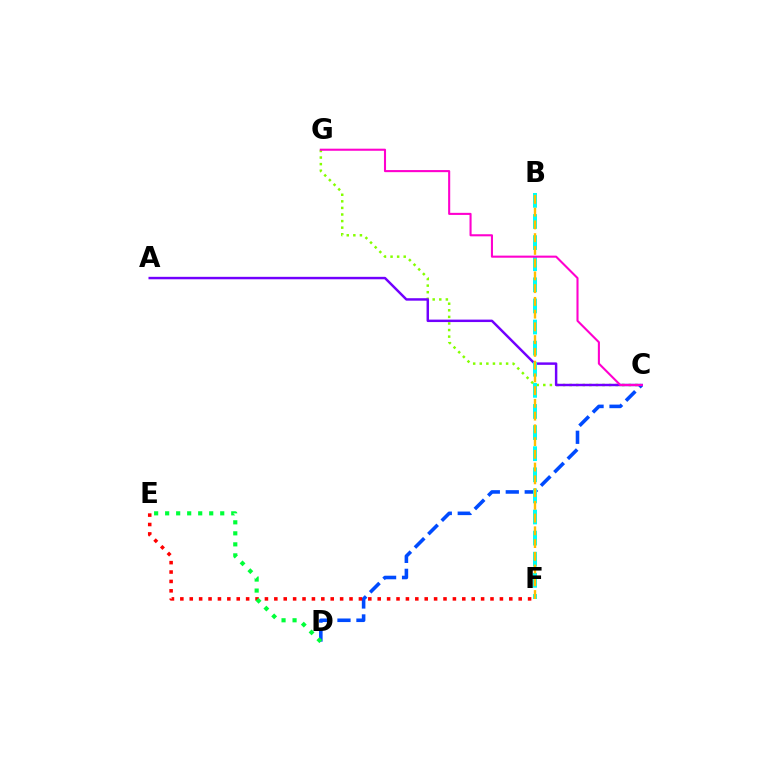{('C', 'D'): [{'color': '#004bff', 'line_style': 'dashed', 'thickness': 2.58}], ('E', 'F'): [{'color': '#ff0000', 'line_style': 'dotted', 'thickness': 2.55}], ('C', 'G'): [{'color': '#84ff00', 'line_style': 'dotted', 'thickness': 1.79}, {'color': '#ff00cf', 'line_style': 'solid', 'thickness': 1.5}], ('A', 'C'): [{'color': '#7200ff', 'line_style': 'solid', 'thickness': 1.77}], ('B', 'F'): [{'color': '#00fff6', 'line_style': 'dashed', 'thickness': 2.87}, {'color': '#ffbd00', 'line_style': 'dashed', 'thickness': 1.73}], ('D', 'E'): [{'color': '#00ff39', 'line_style': 'dotted', 'thickness': 2.99}]}